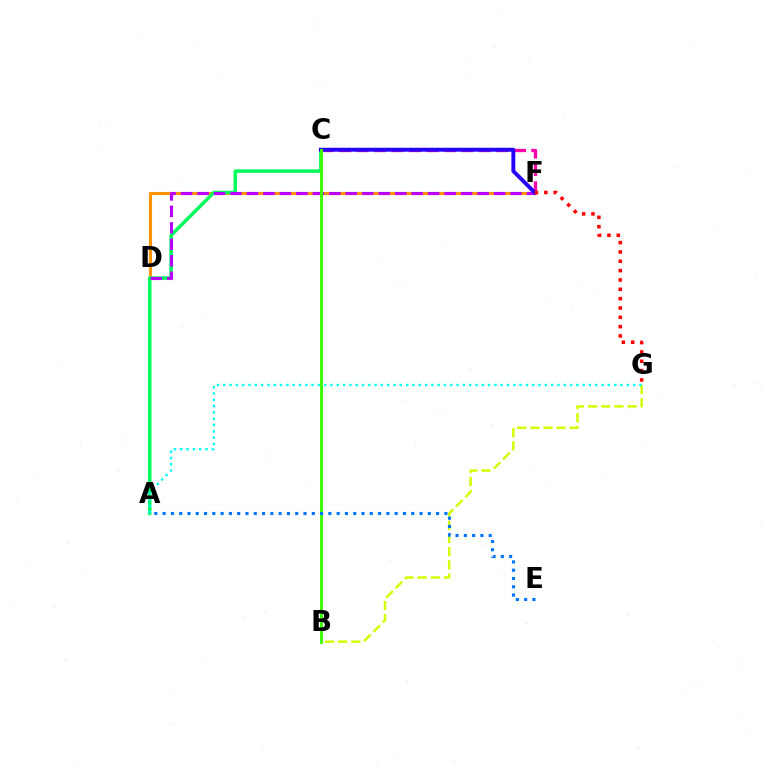{('B', 'G'): [{'color': '#d1ff00', 'line_style': 'dashed', 'thickness': 1.79}], ('D', 'F'): [{'color': '#ff9400', 'line_style': 'solid', 'thickness': 2.24}, {'color': '#b900ff', 'line_style': 'dashed', 'thickness': 2.24}], ('A', 'C'): [{'color': '#00ff5c', 'line_style': 'solid', 'thickness': 2.52}], ('C', 'F'): [{'color': '#ff00ac', 'line_style': 'dashed', 'thickness': 2.38}, {'color': '#2500ff', 'line_style': 'solid', 'thickness': 2.81}], ('A', 'G'): [{'color': '#00fff6', 'line_style': 'dotted', 'thickness': 1.71}], ('F', 'G'): [{'color': '#ff0000', 'line_style': 'dotted', 'thickness': 2.54}], ('B', 'C'): [{'color': '#3dff00', 'line_style': 'solid', 'thickness': 2.11}], ('A', 'E'): [{'color': '#0074ff', 'line_style': 'dotted', 'thickness': 2.25}]}